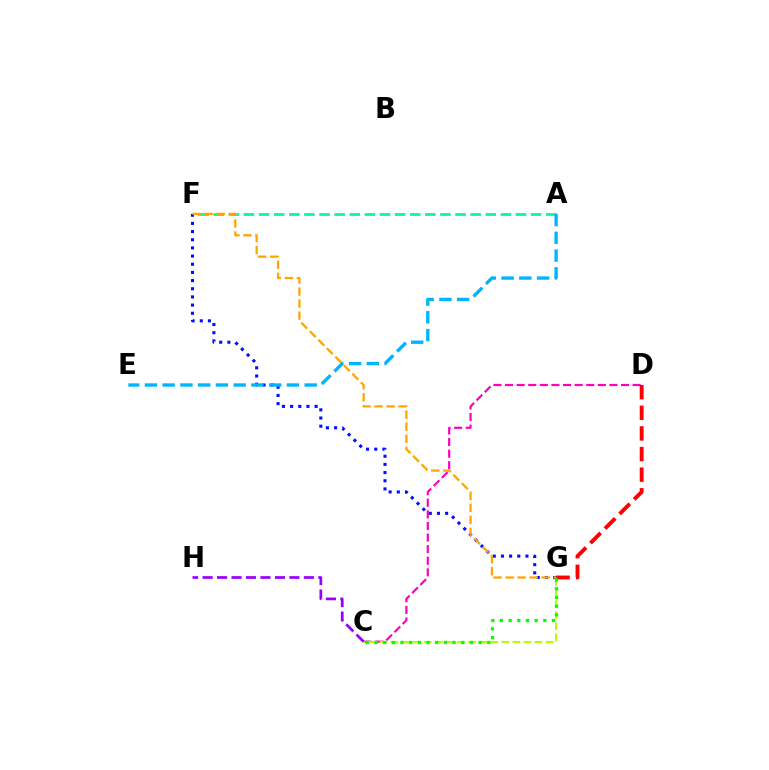{('C', 'D'): [{'color': '#ff00bd', 'line_style': 'dashed', 'thickness': 1.58}], ('D', 'G'): [{'color': '#ff0000', 'line_style': 'dashed', 'thickness': 2.8}], ('A', 'F'): [{'color': '#00ff9d', 'line_style': 'dashed', 'thickness': 2.05}], ('C', 'G'): [{'color': '#b3ff00', 'line_style': 'dashed', 'thickness': 1.51}, {'color': '#08ff00', 'line_style': 'dotted', 'thickness': 2.36}], ('F', 'G'): [{'color': '#0010ff', 'line_style': 'dotted', 'thickness': 2.22}, {'color': '#ffa500', 'line_style': 'dashed', 'thickness': 1.63}], ('A', 'E'): [{'color': '#00b5ff', 'line_style': 'dashed', 'thickness': 2.41}], ('C', 'H'): [{'color': '#9b00ff', 'line_style': 'dashed', 'thickness': 1.97}]}